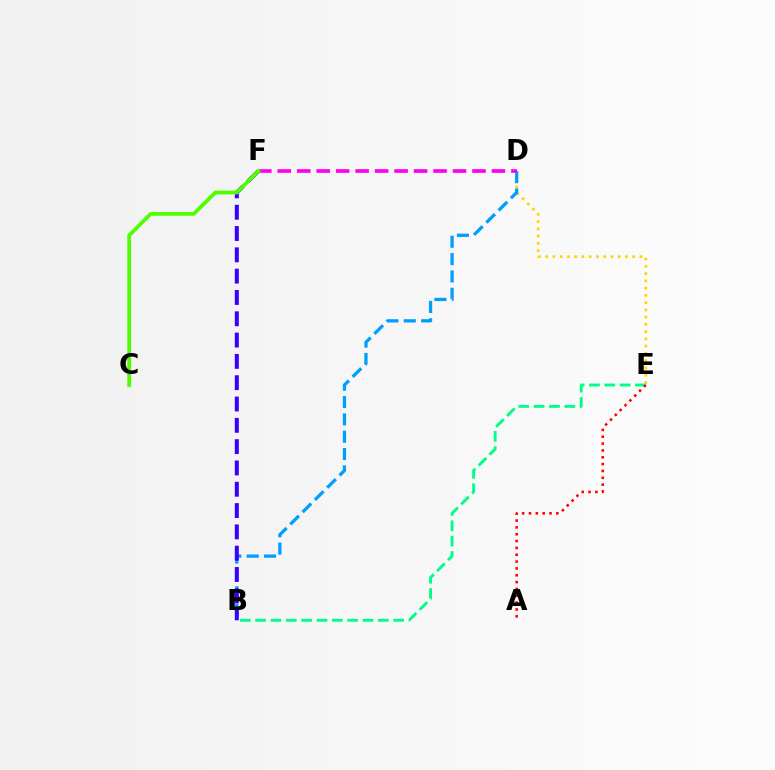{('D', 'E'): [{'color': '#ffd500', 'line_style': 'dotted', 'thickness': 1.97}], ('B', 'D'): [{'color': '#009eff', 'line_style': 'dashed', 'thickness': 2.36}], ('B', 'F'): [{'color': '#3700ff', 'line_style': 'dashed', 'thickness': 2.89}], ('D', 'F'): [{'color': '#ff00ed', 'line_style': 'dashed', 'thickness': 2.65}], ('B', 'E'): [{'color': '#00ff86', 'line_style': 'dashed', 'thickness': 2.08}], ('A', 'E'): [{'color': '#ff0000', 'line_style': 'dotted', 'thickness': 1.86}], ('C', 'F'): [{'color': '#4fff00', 'line_style': 'solid', 'thickness': 2.73}]}